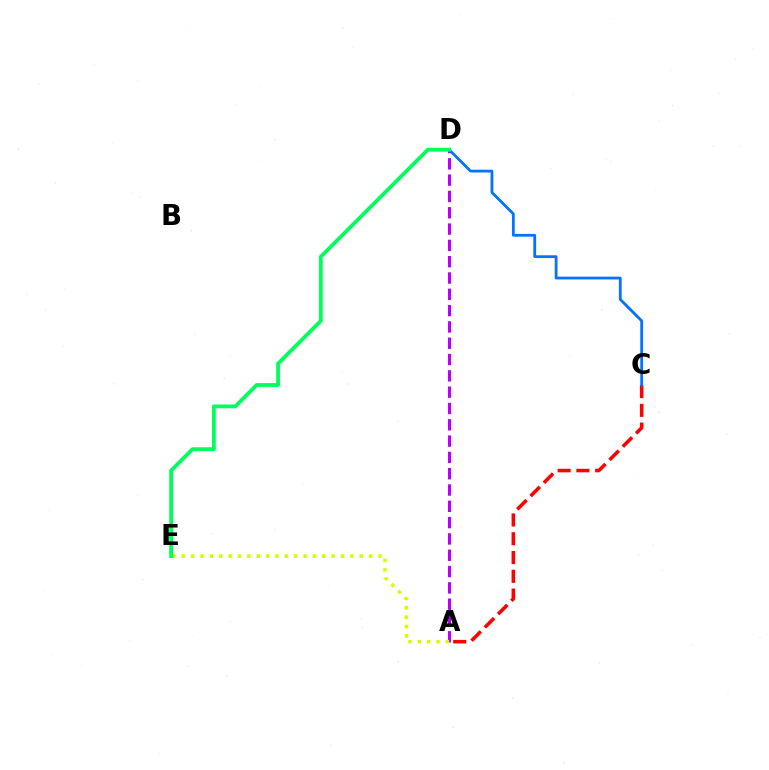{('A', 'C'): [{'color': '#ff0000', 'line_style': 'dashed', 'thickness': 2.55}], ('A', 'D'): [{'color': '#b900ff', 'line_style': 'dashed', 'thickness': 2.22}], ('C', 'D'): [{'color': '#0074ff', 'line_style': 'solid', 'thickness': 2.01}], ('A', 'E'): [{'color': '#d1ff00', 'line_style': 'dotted', 'thickness': 2.54}], ('D', 'E'): [{'color': '#00ff5c', 'line_style': 'solid', 'thickness': 2.75}]}